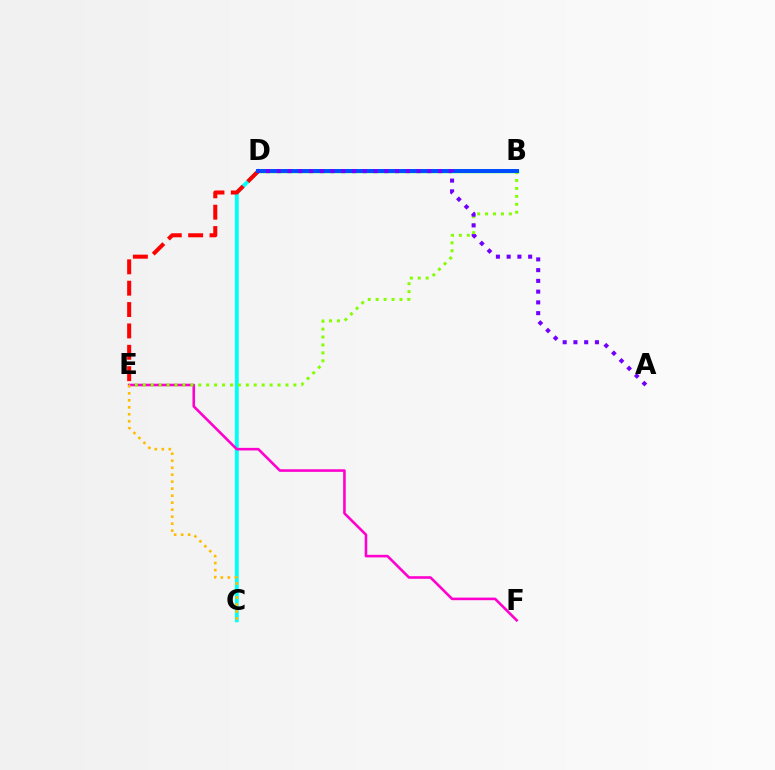{('C', 'D'): [{'color': '#00fff6', 'line_style': 'solid', 'thickness': 2.78}], ('B', 'D'): [{'color': '#00ff39', 'line_style': 'solid', 'thickness': 2.48}, {'color': '#004bff', 'line_style': 'solid', 'thickness': 2.84}], ('D', 'E'): [{'color': '#ff0000', 'line_style': 'dashed', 'thickness': 2.9}], ('E', 'F'): [{'color': '#ff00cf', 'line_style': 'solid', 'thickness': 1.87}], ('B', 'E'): [{'color': '#84ff00', 'line_style': 'dotted', 'thickness': 2.15}], ('C', 'E'): [{'color': '#ffbd00', 'line_style': 'dotted', 'thickness': 1.9}], ('A', 'D'): [{'color': '#7200ff', 'line_style': 'dotted', 'thickness': 2.92}]}